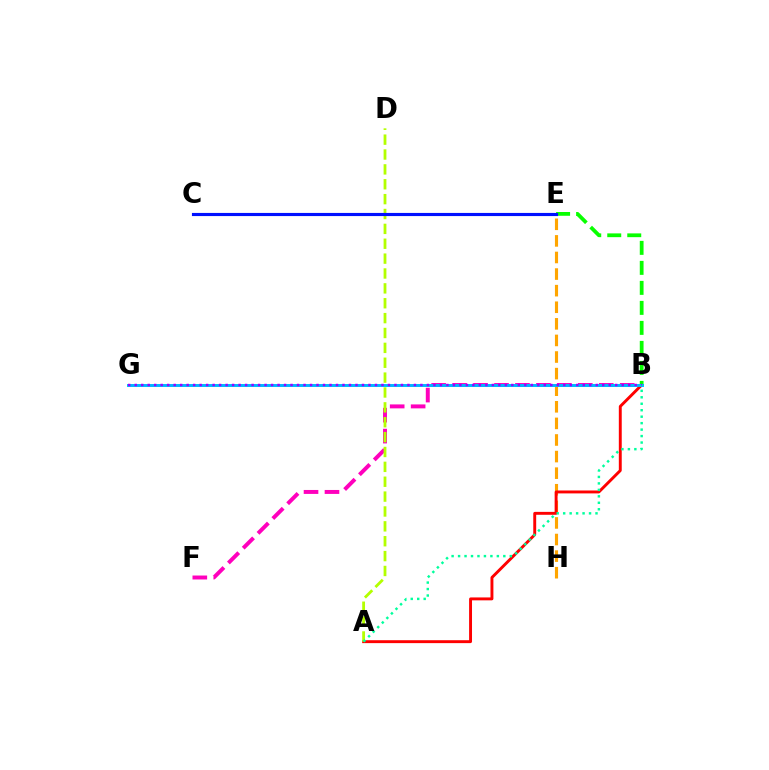{('B', 'F'): [{'color': '#ff00bd', 'line_style': 'dashed', 'thickness': 2.85}], ('E', 'H'): [{'color': '#ffa500', 'line_style': 'dashed', 'thickness': 2.25}], ('A', 'B'): [{'color': '#ff0000', 'line_style': 'solid', 'thickness': 2.1}, {'color': '#00ff9d', 'line_style': 'dotted', 'thickness': 1.76}], ('B', 'E'): [{'color': '#08ff00', 'line_style': 'dashed', 'thickness': 2.72}], ('B', 'G'): [{'color': '#00b5ff', 'line_style': 'solid', 'thickness': 2.11}, {'color': '#9b00ff', 'line_style': 'dotted', 'thickness': 1.76}], ('A', 'D'): [{'color': '#b3ff00', 'line_style': 'dashed', 'thickness': 2.02}], ('C', 'E'): [{'color': '#0010ff', 'line_style': 'solid', 'thickness': 2.26}]}